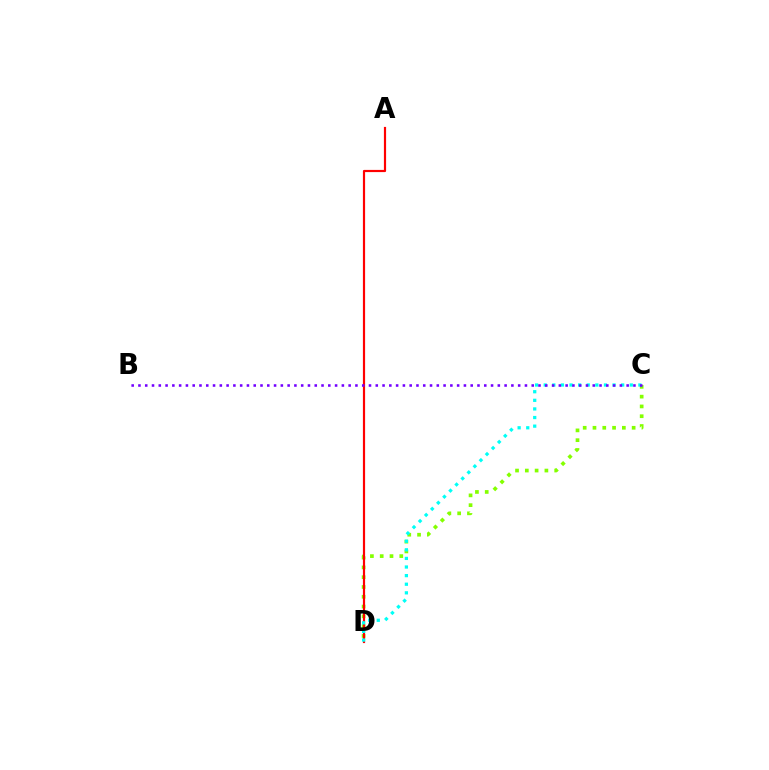{('C', 'D'): [{'color': '#84ff00', 'line_style': 'dotted', 'thickness': 2.66}, {'color': '#00fff6', 'line_style': 'dotted', 'thickness': 2.34}], ('A', 'D'): [{'color': '#ff0000', 'line_style': 'solid', 'thickness': 1.58}], ('B', 'C'): [{'color': '#7200ff', 'line_style': 'dotted', 'thickness': 1.84}]}